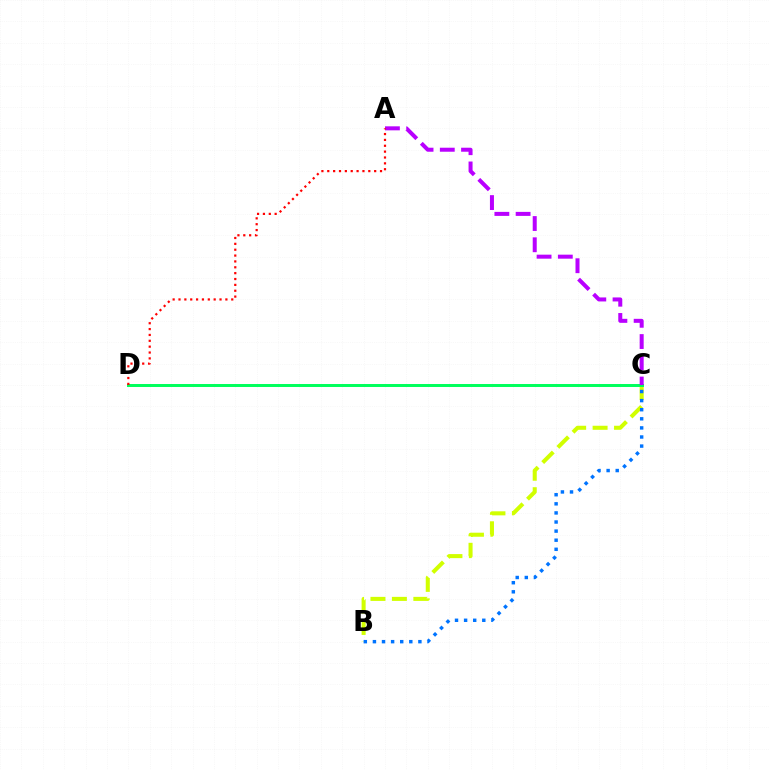{('B', 'C'): [{'color': '#d1ff00', 'line_style': 'dashed', 'thickness': 2.91}, {'color': '#0074ff', 'line_style': 'dotted', 'thickness': 2.47}], ('C', 'D'): [{'color': '#00ff5c', 'line_style': 'solid', 'thickness': 2.14}], ('A', 'C'): [{'color': '#b900ff', 'line_style': 'dashed', 'thickness': 2.89}], ('A', 'D'): [{'color': '#ff0000', 'line_style': 'dotted', 'thickness': 1.59}]}